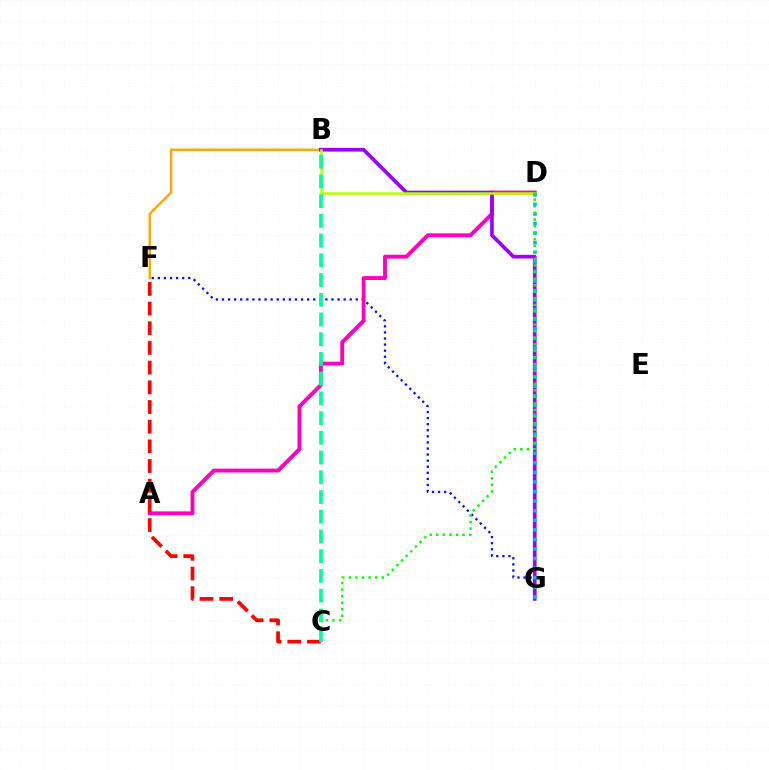{('F', 'G'): [{'color': '#0010ff', 'line_style': 'dotted', 'thickness': 1.65}], ('A', 'D'): [{'color': '#ff00bd', 'line_style': 'solid', 'thickness': 2.8}], ('C', 'F'): [{'color': '#ff0000', 'line_style': 'dashed', 'thickness': 2.67}], ('B', 'F'): [{'color': '#ffa500', 'line_style': 'solid', 'thickness': 1.71}], ('B', 'G'): [{'color': '#9b00ff', 'line_style': 'solid', 'thickness': 2.65}], ('B', 'D'): [{'color': '#b3ff00', 'line_style': 'solid', 'thickness': 1.81}], ('D', 'G'): [{'color': '#00b5ff', 'line_style': 'dotted', 'thickness': 2.6}], ('C', 'D'): [{'color': '#08ff00', 'line_style': 'dotted', 'thickness': 1.78}], ('B', 'C'): [{'color': '#00ff9d', 'line_style': 'dashed', 'thickness': 2.68}]}